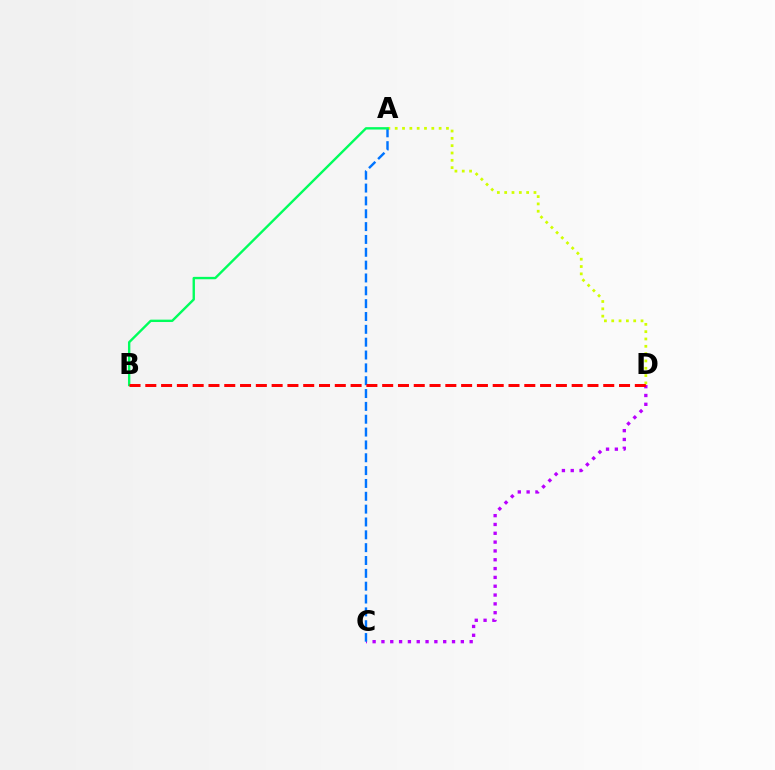{('C', 'D'): [{'color': '#b900ff', 'line_style': 'dotted', 'thickness': 2.4}], ('A', 'D'): [{'color': '#d1ff00', 'line_style': 'dotted', 'thickness': 1.99}], ('A', 'C'): [{'color': '#0074ff', 'line_style': 'dashed', 'thickness': 1.74}], ('A', 'B'): [{'color': '#00ff5c', 'line_style': 'solid', 'thickness': 1.71}], ('B', 'D'): [{'color': '#ff0000', 'line_style': 'dashed', 'thickness': 2.15}]}